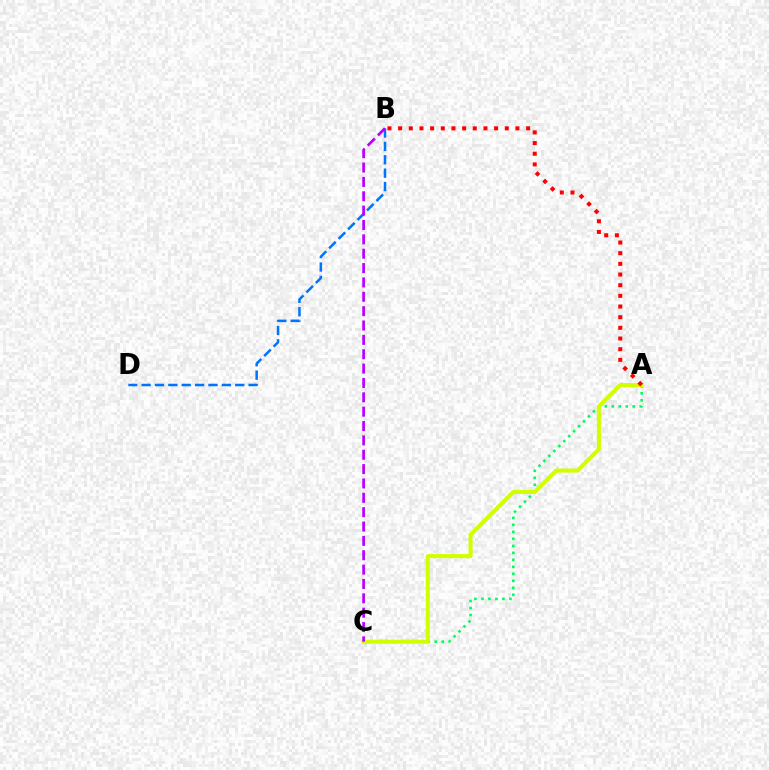{('B', 'D'): [{'color': '#0074ff', 'line_style': 'dashed', 'thickness': 1.82}], ('A', 'C'): [{'color': '#00ff5c', 'line_style': 'dotted', 'thickness': 1.9}, {'color': '#d1ff00', 'line_style': 'solid', 'thickness': 2.93}], ('B', 'C'): [{'color': '#b900ff', 'line_style': 'dashed', 'thickness': 1.95}], ('A', 'B'): [{'color': '#ff0000', 'line_style': 'dotted', 'thickness': 2.9}]}